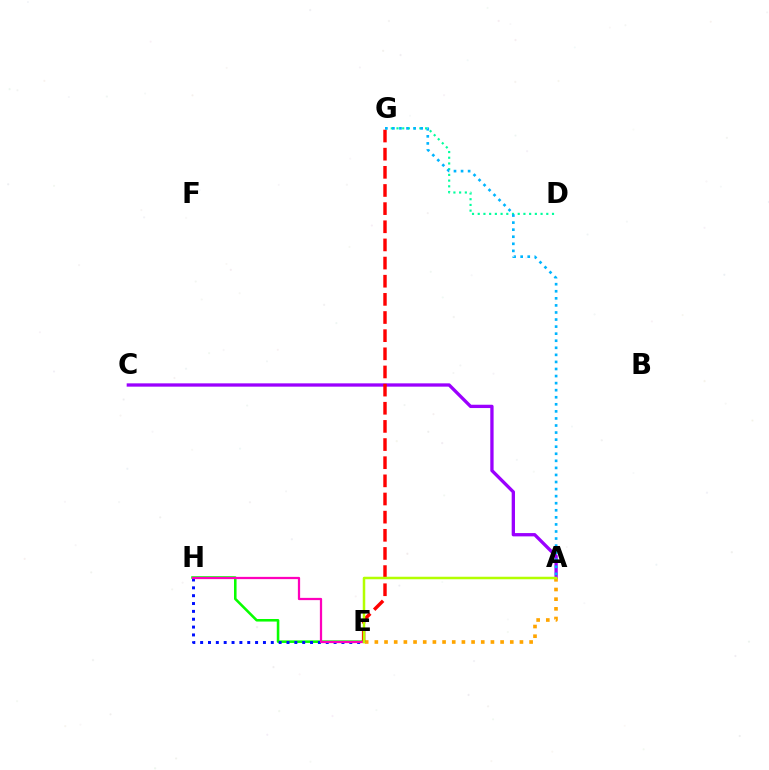{('A', 'C'): [{'color': '#9b00ff', 'line_style': 'solid', 'thickness': 2.38}], ('E', 'H'): [{'color': '#08ff00', 'line_style': 'solid', 'thickness': 1.85}, {'color': '#0010ff', 'line_style': 'dotted', 'thickness': 2.13}, {'color': '#ff00bd', 'line_style': 'solid', 'thickness': 1.62}], ('A', 'E'): [{'color': '#ffa500', 'line_style': 'dotted', 'thickness': 2.63}, {'color': '#b3ff00', 'line_style': 'solid', 'thickness': 1.8}], ('D', 'G'): [{'color': '#00ff9d', 'line_style': 'dotted', 'thickness': 1.55}], ('E', 'G'): [{'color': '#ff0000', 'line_style': 'dashed', 'thickness': 2.47}], ('A', 'G'): [{'color': '#00b5ff', 'line_style': 'dotted', 'thickness': 1.92}]}